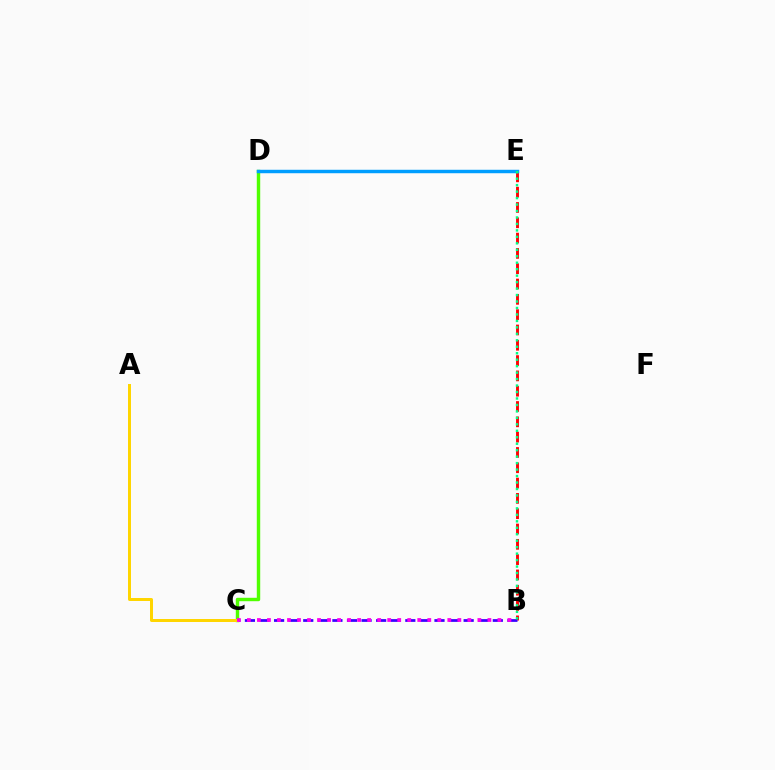{('C', 'D'): [{'color': '#4fff00', 'line_style': 'solid', 'thickness': 2.46}], ('B', 'E'): [{'color': '#ff0000', 'line_style': 'dashed', 'thickness': 2.08}, {'color': '#00ff86', 'line_style': 'dotted', 'thickness': 1.76}], ('D', 'E'): [{'color': '#009eff', 'line_style': 'solid', 'thickness': 2.48}], ('B', 'C'): [{'color': '#3700ff', 'line_style': 'dashed', 'thickness': 1.98}, {'color': '#ff00ed', 'line_style': 'dotted', 'thickness': 2.72}], ('A', 'C'): [{'color': '#ffd500', 'line_style': 'solid', 'thickness': 2.16}]}